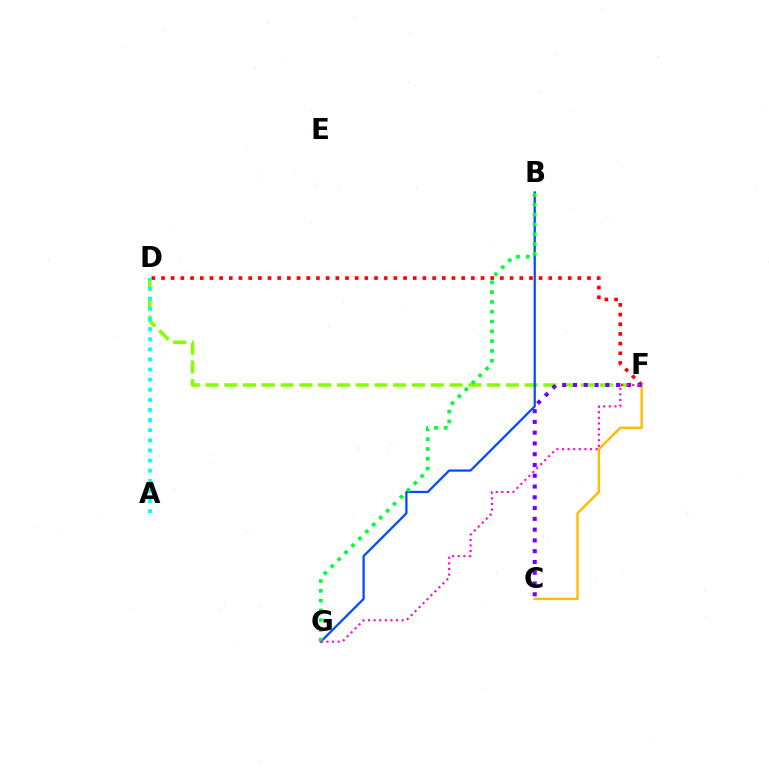{('C', 'F'): [{'color': '#ffbd00', 'line_style': 'solid', 'thickness': 1.75}, {'color': '#7200ff', 'line_style': 'dotted', 'thickness': 2.93}], ('D', 'F'): [{'color': '#ff0000', 'line_style': 'dotted', 'thickness': 2.63}, {'color': '#84ff00', 'line_style': 'dashed', 'thickness': 2.55}], ('B', 'G'): [{'color': '#004bff', 'line_style': 'solid', 'thickness': 1.62}, {'color': '#00ff39', 'line_style': 'dotted', 'thickness': 2.66}], ('A', 'D'): [{'color': '#00fff6', 'line_style': 'dotted', 'thickness': 2.75}], ('F', 'G'): [{'color': '#ff00cf', 'line_style': 'dotted', 'thickness': 1.52}]}